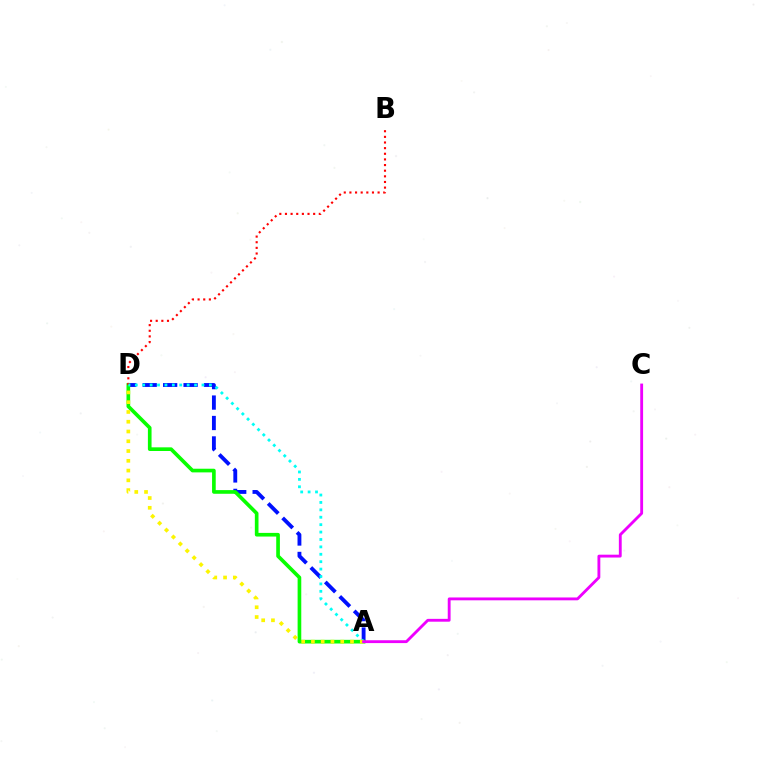{('A', 'D'): [{'color': '#0010ff', 'line_style': 'dashed', 'thickness': 2.78}, {'color': '#08ff00', 'line_style': 'solid', 'thickness': 2.63}, {'color': '#00fff6', 'line_style': 'dotted', 'thickness': 2.01}, {'color': '#fcf500', 'line_style': 'dotted', 'thickness': 2.65}], ('B', 'D'): [{'color': '#ff0000', 'line_style': 'dotted', 'thickness': 1.53}], ('A', 'C'): [{'color': '#ee00ff', 'line_style': 'solid', 'thickness': 2.05}]}